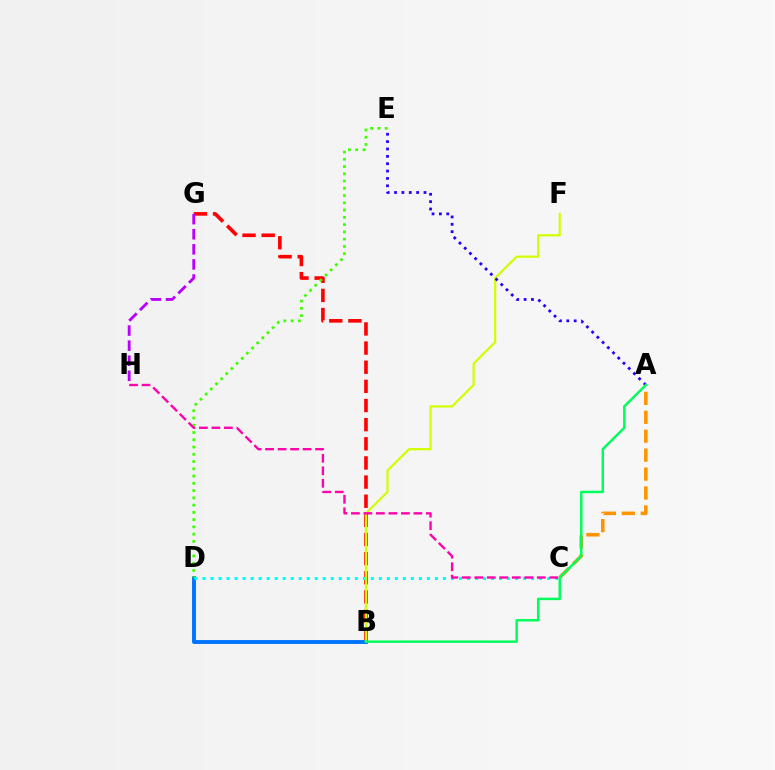{('A', 'C'): [{'color': '#ff9400', 'line_style': 'dashed', 'thickness': 2.57}], ('B', 'G'): [{'color': '#ff0000', 'line_style': 'dashed', 'thickness': 2.6}], ('B', 'D'): [{'color': '#0074ff', 'line_style': 'solid', 'thickness': 2.8}], ('G', 'H'): [{'color': '#b900ff', 'line_style': 'dashed', 'thickness': 2.05}], ('C', 'D'): [{'color': '#00fff6', 'line_style': 'dotted', 'thickness': 2.18}], ('D', 'E'): [{'color': '#3dff00', 'line_style': 'dotted', 'thickness': 1.97}], ('B', 'F'): [{'color': '#d1ff00', 'line_style': 'solid', 'thickness': 1.59}], ('A', 'E'): [{'color': '#2500ff', 'line_style': 'dotted', 'thickness': 2.0}], ('A', 'B'): [{'color': '#00ff5c', 'line_style': 'solid', 'thickness': 1.78}], ('C', 'H'): [{'color': '#ff00ac', 'line_style': 'dashed', 'thickness': 1.7}]}